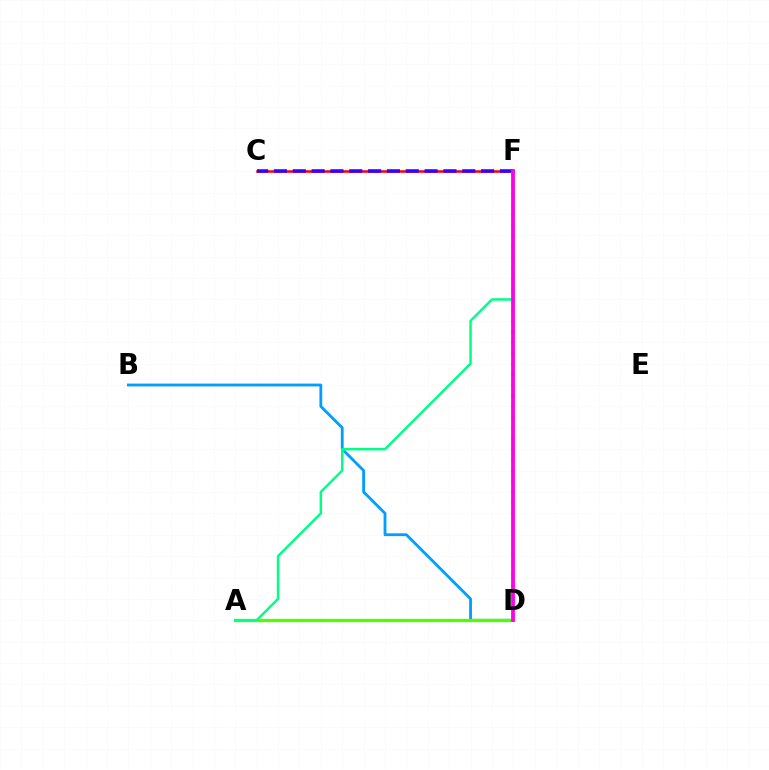{('B', 'D'): [{'color': '#009eff', 'line_style': 'solid', 'thickness': 2.03}], ('C', 'F'): [{'color': '#ff0000', 'line_style': 'solid', 'thickness': 1.83}, {'color': '#3700ff', 'line_style': 'dashed', 'thickness': 2.56}], ('A', 'D'): [{'color': '#4fff00', 'line_style': 'solid', 'thickness': 2.36}], ('D', 'F'): [{'color': '#ffd500', 'line_style': 'dotted', 'thickness': 2.87}, {'color': '#ff00ed', 'line_style': 'solid', 'thickness': 2.73}], ('A', 'F'): [{'color': '#00ff86', 'line_style': 'solid', 'thickness': 1.78}]}